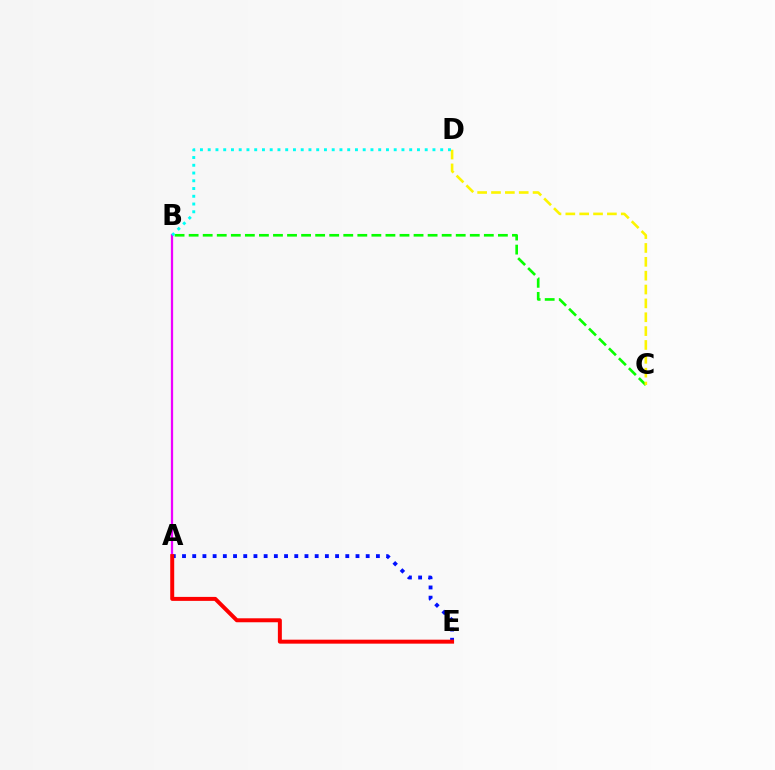{('A', 'E'): [{'color': '#0010ff', 'line_style': 'dotted', 'thickness': 2.77}, {'color': '#ff0000', 'line_style': 'solid', 'thickness': 2.86}], ('B', 'C'): [{'color': '#08ff00', 'line_style': 'dashed', 'thickness': 1.91}], ('A', 'B'): [{'color': '#ee00ff', 'line_style': 'solid', 'thickness': 1.63}], ('C', 'D'): [{'color': '#fcf500', 'line_style': 'dashed', 'thickness': 1.88}], ('B', 'D'): [{'color': '#00fff6', 'line_style': 'dotted', 'thickness': 2.11}]}